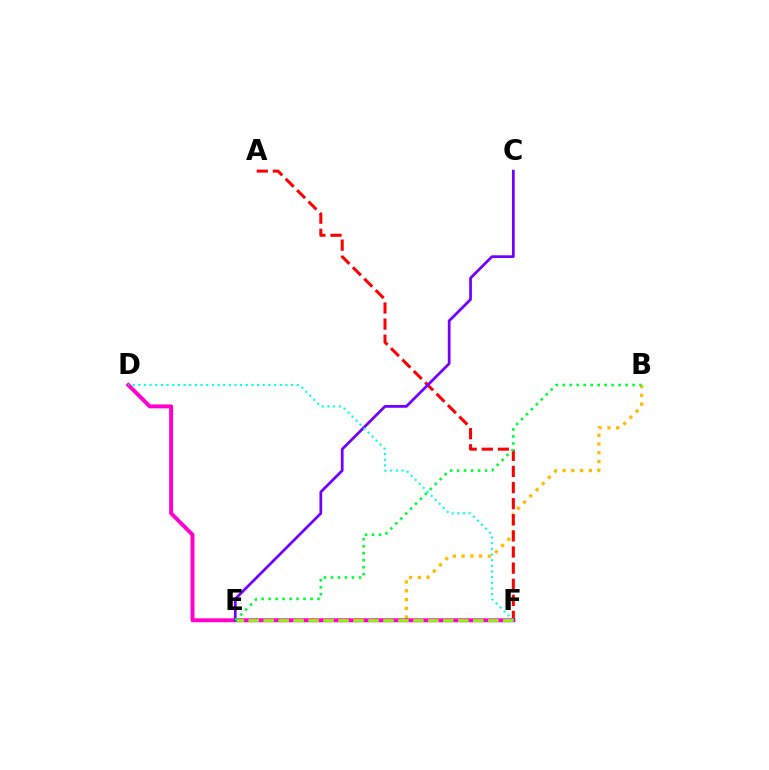{('E', 'F'): [{'color': '#004bff', 'line_style': 'solid', 'thickness': 1.94}, {'color': '#84ff00', 'line_style': 'dashed', 'thickness': 2.03}], ('B', 'E'): [{'color': '#ffbd00', 'line_style': 'dotted', 'thickness': 2.38}, {'color': '#00ff39', 'line_style': 'dotted', 'thickness': 1.9}], ('D', 'F'): [{'color': '#ff00cf', 'line_style': 'solid', 'thickness': 2.84}, {'color': '#00fff6', 'line_style': 'dotted', 'thickness': 1.54}], ('A', 'F'): [{'color': '#ff0000', 'line_style': 'dashed', 'thickness': 2.19}], ('C', 'E'): [{'color': '#7200ff', 'line_style': 'solid', 'thickness': 1.97}]}